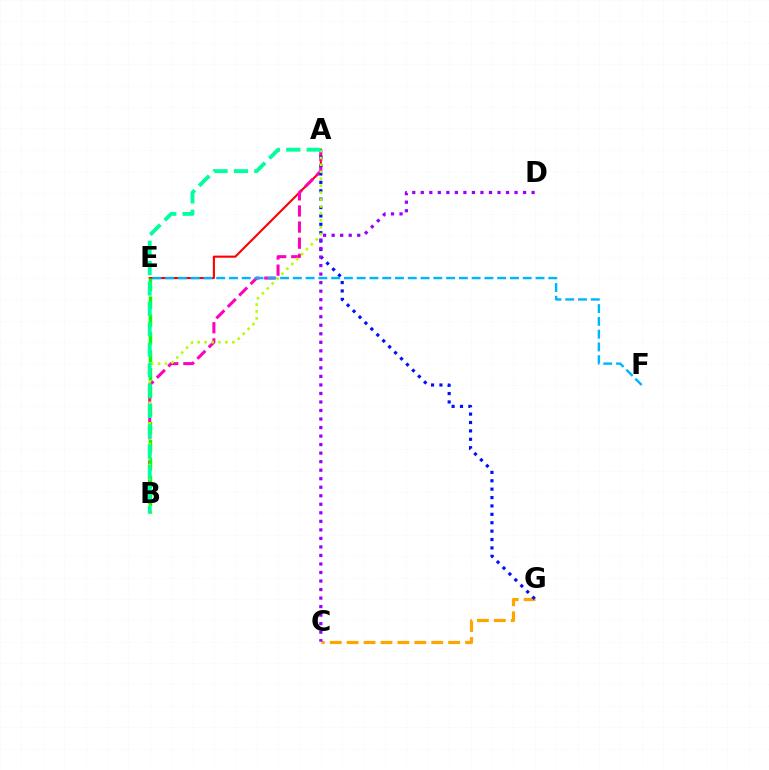{('A', 'E'): [{'color': '#ff0000', 'line_style': 'solid', 'thickness': 1.52}], ('A', 'B'): [{'color': '#ff00bd', 'line_style': 'dashed', 'thickness': 2.19}, {'color': '#b3ff00', 'line_style': 'dotted', 'thickness': 1.88}, {'color': '#00ff9d', 'line_style': 'dashed', 'thickness': 2.77}], ('C', 'G'): [{'color': '#ffa500', 'line_style': 'dashed', 'thickness': 2.3}], ('B', 'E'): [{'color': '#08ff00', 'line_style': 'dashed', 'thickness': 2.43}], ('A', 'G'): [{'color': '#0010ff', 'line_style': 'dotted', 'thickness': 2.28}], ('C', 'D'): [{'color': '#9b00ff', 'line_style': 'dotted', 'thickness': 2.32}], ('E', 'F'): [{'color': '#00b5ff', 'line_style': 'dashed', 'thickness': 1.74}]}